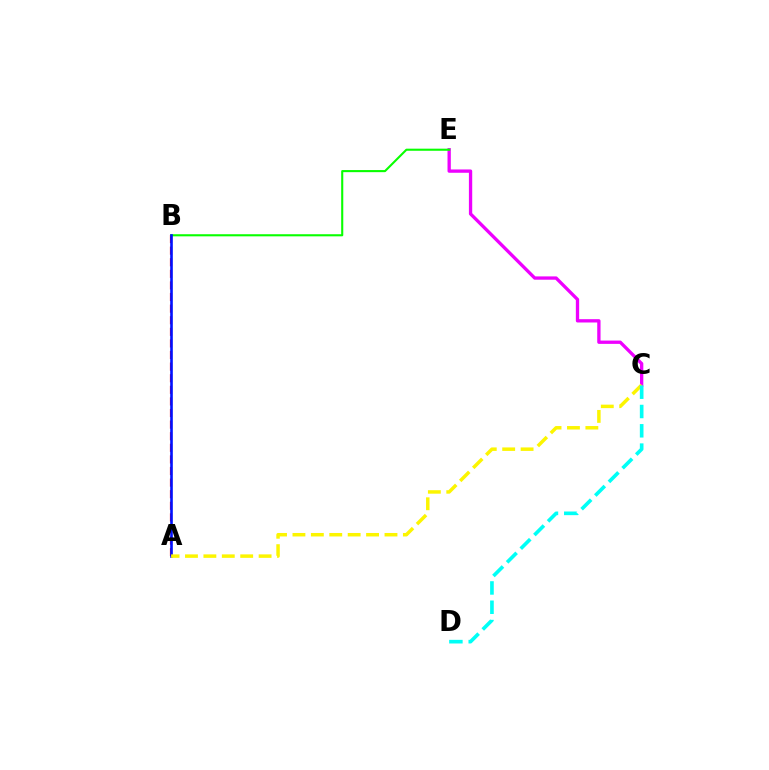{('A', 'B'): [{'color': '#ff0000', 'line_style': 'dashed', 'thickness': 1.58}, {'color': '#0010ff', 'line_style': 'solid', 'thickness': 1.89}], ('C', 'E'): [{'color': '#ee00ff', 'line_style': 'solid', 'thickness': 2.38}], ('B', 'E'): [{'color': '#08ff00', 'line_style': 'solid', 'thickness': 1.51}], ('A', 'C'): [{'color': '#fcf500', 'line_style': 'dashed', 'thickness': 2.5}], ('C', 'D'): [{'color': '#00fff6', 'line_style': 'dashed', 'thickness': 2.62}]}